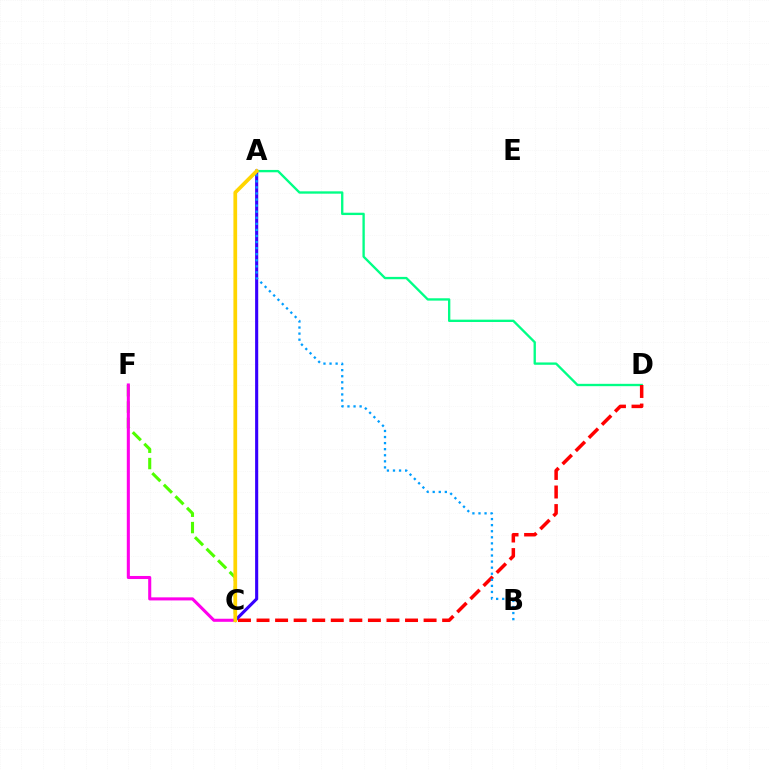{('A', 'D'): [{'color': '#00ff86', 'line_style': 'solid', 'thickness': 1.69}], ('C', 'F'): [{'color': '#4fff00', 'line_style': 'dashed', 'thickness': 2.22}, {'color': '#ff00ed', 'line_style': 'solid', 'thickness': 2.21}], ('C', 'D'): [{'color': '#ff0000', 'line_style': 'dashed', 'thickness': 2.52}], ('A', 'C'): [{'color': '#3700ff', 'line_style': 'solid', 'thickness': 2.24}, {'color': '#ffd500', 'line_style': 'solid', 'thickness': 2.68}], ('A', 'B'): [{'color': '#009eff', 'line_style': 'dotted', 'thickness': 1.65}]}